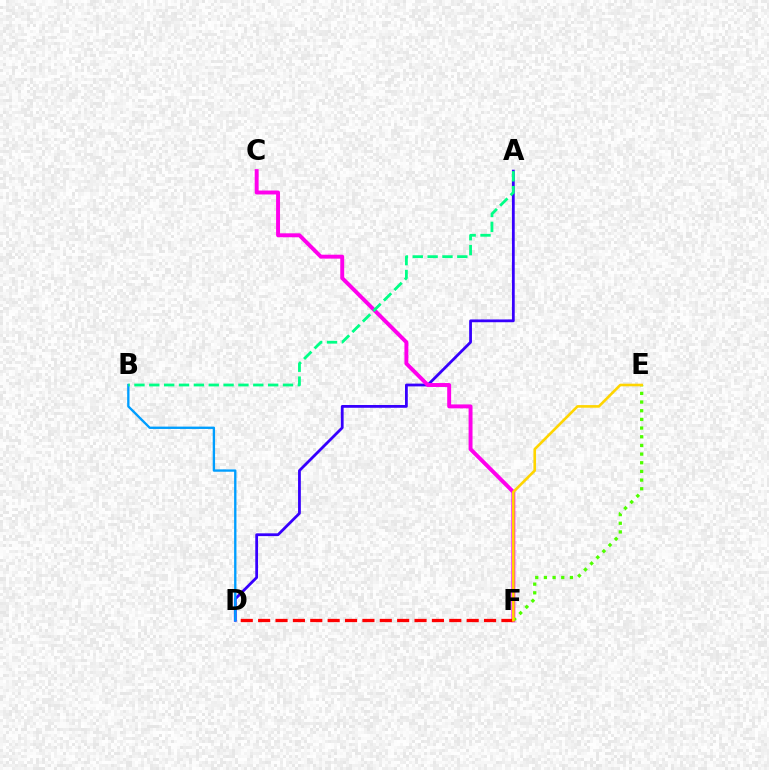{('A', 'D'): [{'color': '#3700ff', 'line_style': 'solid', 'thickness': 2.01}], ('C', 'F'): [{'color': '#ff00ed', 'line_style': 'solid', 'thickness': 2.83}], ('B', 'D'): [{'color': '#009eff', 'line_style': 'solid', 'thickness': 1.69}], ('E', 'F'): [{'color': '#4fff00', 'line_style': 'dotted', 'thickness': 2.36}, {'color': '#ffd500', 'line_style': 'solid', 'thickness': 1.88}], ('D', 'F'): [{'color': '#ff0000', 'line_style': 'dashed', 'thickness': 2.36}], ('A', 'B'): [{'color': '#00ff86', 'line_style': 'dashed', 'thickness': 2.02}]}